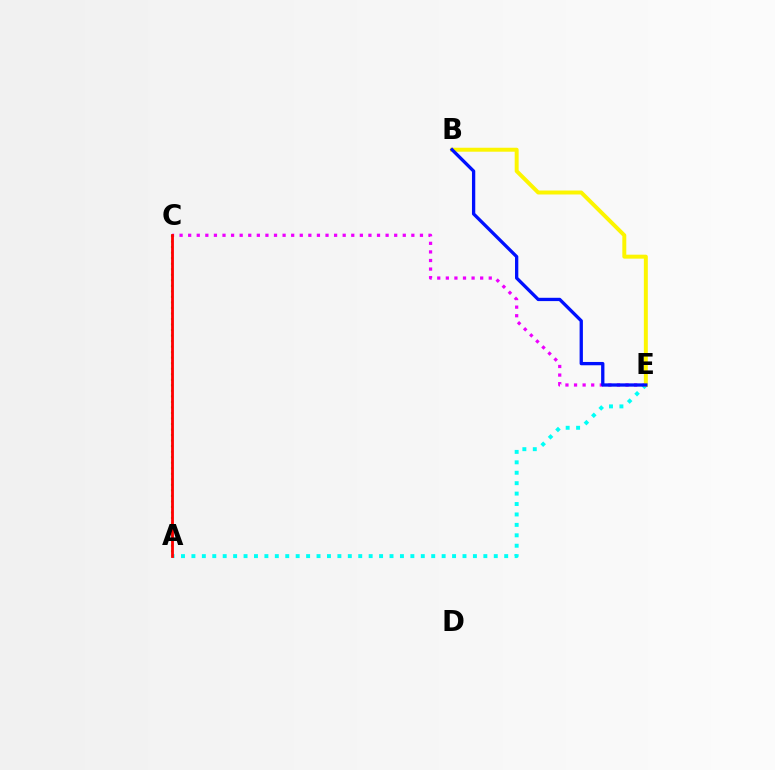{('C', 'E'): [{'color': '#ee00ff', 'line_style': 'dotted', 'thickness': 2.33}], ('A', 'E'): [{'color': '#00fff6', 'line_style': 'dotted', 'thickness': 2.83}], ('A', 'C'): [{'color': '#08ff00', 'line_style': 'dotted', 'thickness': 1.5}, {'color': '#ff0000', 'line_style': 'solid', 'thickness': 2.03}], ('B', 'E'): [{'color': '#fcf500', 'line_style': 'solid', 'thickness': 2.85}, {'color': '#0010ff', 'line_style': 'solid', 'thickness': 2.38}]}